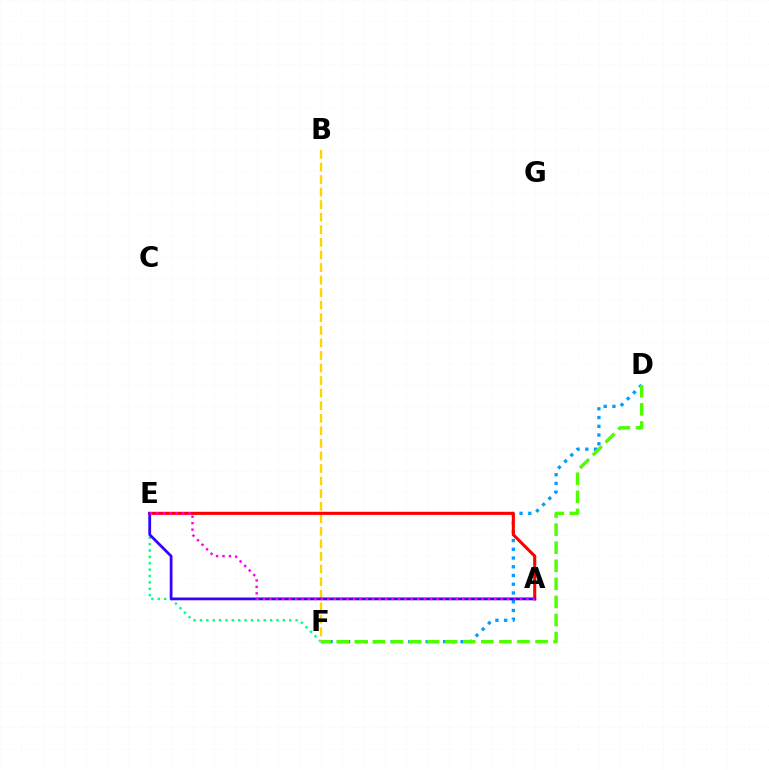{('E', 'F'): [{'color': '#00ff86', 'line_style': 'dotted', 'thickness': 1.73}], ('B', 'F'): [{'color': '#ffd500', 'line_style': 'dashed', 'thickness': 1.71}], ('D', 'F'): [{'color': '#009eff', 'line_style': 'dotted', 'thickness': 2.37}, {'color': '#4fff00', 'line_style': 'dashed', 'thickness': 2.46}], ('A', 'E'): [{'color': '#ff0000', 'line_style': 'solid', 'thickness': 2.23}, {'color': '#3700ff', 'line_style': 'solid', 'thickness': 2.0}, {'color': '#ff00ed', 'line_style': 'dotted', 'thickness': 1.75}]}